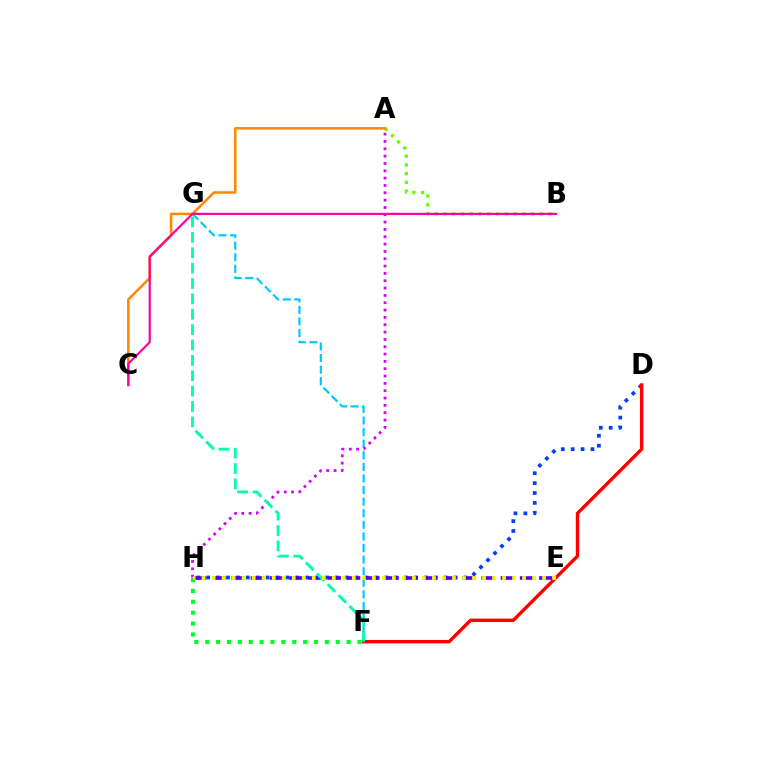{('F', 'G'): [{'color': '#00c7ff', 'line_style': 'dashed', 'thickness': 1.57}, {'color': '#00ffaf', 'line_style': 'dashed', 'thickness': 2.09}], ('D', 'H'): [{'color': '#003fff', 'line_style': 'dotted', 'thickness': 2.69}], ('D', 'F'): [{'color': '#ff0000', 'line_style': 'solid', 'thickness': 2.45}], ('A', 'B'): [{'color': '#66ff00', 'line_style': 'dotted', 'thickness': 2.38}], ('E', 'H'): [{'color': '#4f00ff', 'line_style': 'dashed', 'thickness': 2.61}, {'color': '#eeff00', 'line_style': 'dotted', 'thickness': 2.72}], ('A', 'H'): [{'color': '#d600ff', 'line_style': 'dotted', 'thickness': 1.99}], ('F', 'H'): [{'color': '#00ff27', 'line_style': 'dotted', 'thickness': 2.96}], ('A', 'C'): [{'color': '#ff8800', 'line_style': 'solid', 'thickness': 1.82}], ('B', 'C'): [{'color': '#ff00a0', 'line_style': 'solid', 'thickness': 1.58}]}